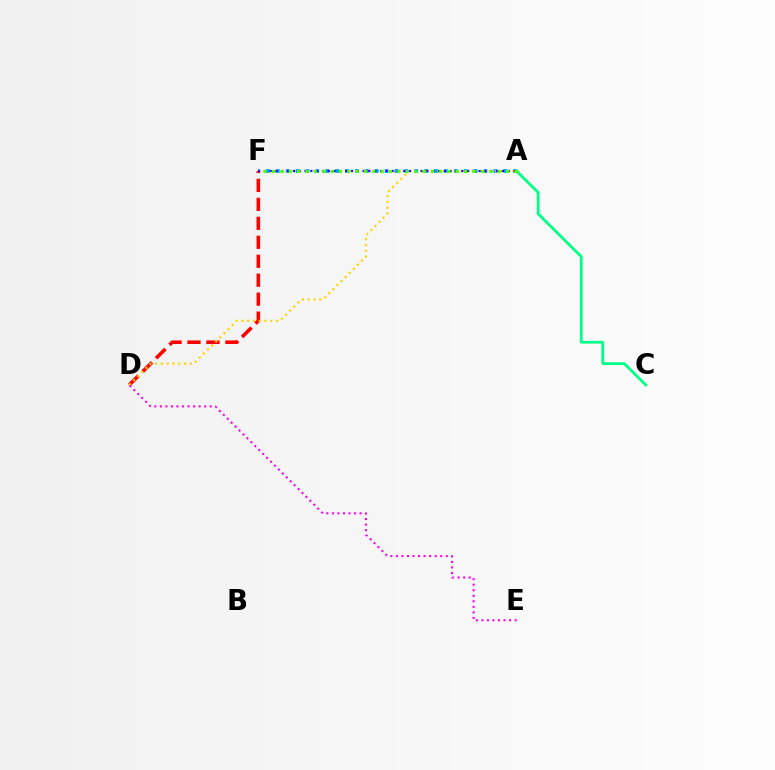{('A', 'F'): [{'color': '#009eff', 'line_style': 'dotted', 'thickness': 2.69}, {'color': '#3700ff', 'line_style': 'dotted', 'thickness': 1.58}, {'color': '#4fff00', 'line_style': 'dotted', 'thickness': 2.27}], ('A', 'C'): [{'color': '#00ff86', 'line_style': 'solid', 'thickness': 1.98}], ('D', 'F'): [{'color': '#ff0000', 'line_style': 'dashed', 'thickness': 2.58}], ('A', 'D'): [{'color': '#ffd500', 'line_style': 'dotted', 'thickness': 1.57}], ('D', 'E'): [{'color': '#ff00ed', 'line_style': 'dotted', 'thickness': 1.51}]}